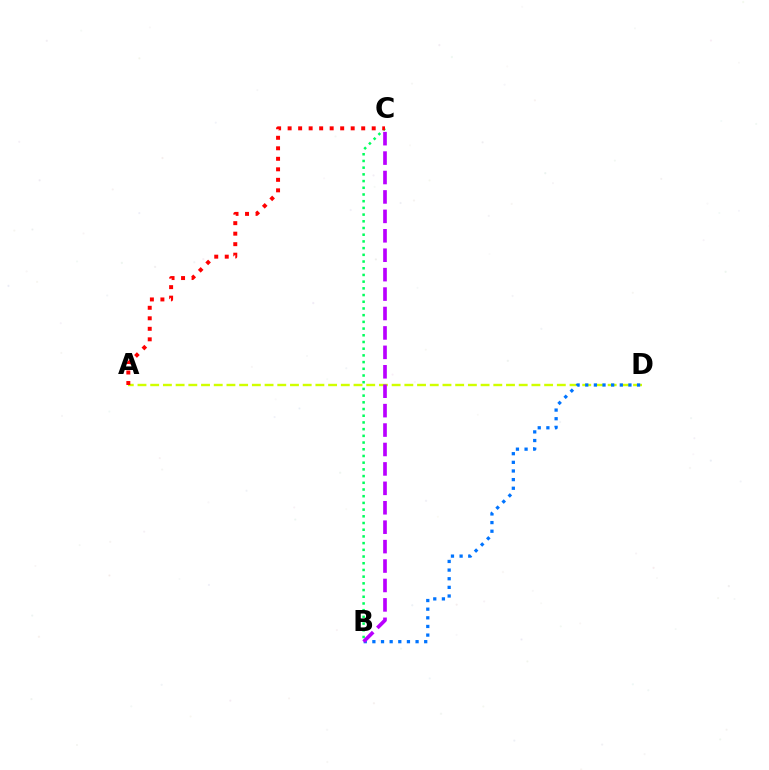{('B', 'C'): [{'color': '#00ff5c', 'line_style': 'dotted', 'thickness': 1.82}, {'color': '#b900ff', 'line_style': 'dashed', 'thickness': 2.64}], ('A', 'D'): [{'color': '#d1ff00', 'line_style': 'dashed', 'thickness': 1.73}], ('A', 'C'): [{'color': '#ff0000', 'line_style': 'dotted', 'thickness': 2.86}], ('B', 'D'): [{'color': '#0074ff', 'line_style': 'dotted', 'thickness': 2.35}]}